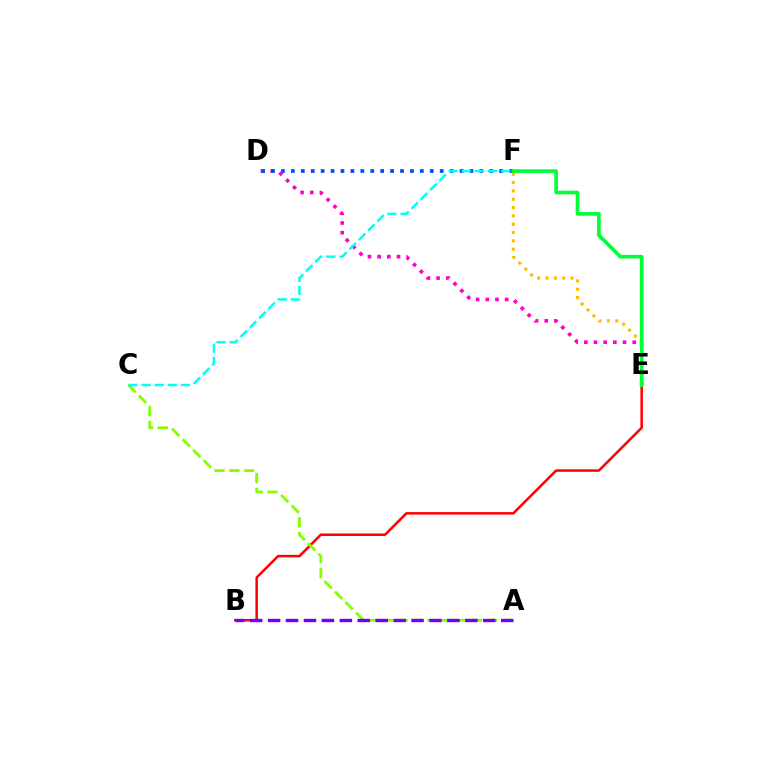{('D', 'E'): [{'color': '#ff00cf', 'line_style': 'dotted', 'thickness': 2.63}], ('B', 'E'): [{'color': '#ff0000', 'line_style': 'solid', 'thickness': 1.81}], ('E', 'F'): [{'color': '#ffbd00', 'line_style': 'dotted', 'thickness': 2.26}, {'color': '#00ff39', 'line_style': 'solid', 'thickness': 2.62}], ('A', 'C'): [{'color': '#84ff00', 'line_style': 'dashed', 'thickness': 2.02}], ('D', 'F'): [{'color': '#004bff', 'line_style': 'dotted', 'thickness': 2.7}], ('C', 'F'): [{'color': '#00fff6', 'line_style': 'dashed', 'thickness': 1.79}], ('A', 'B'): [{'color': '#7200ff', 'line_style': 'dashed', 'thickness': 2.44}]}